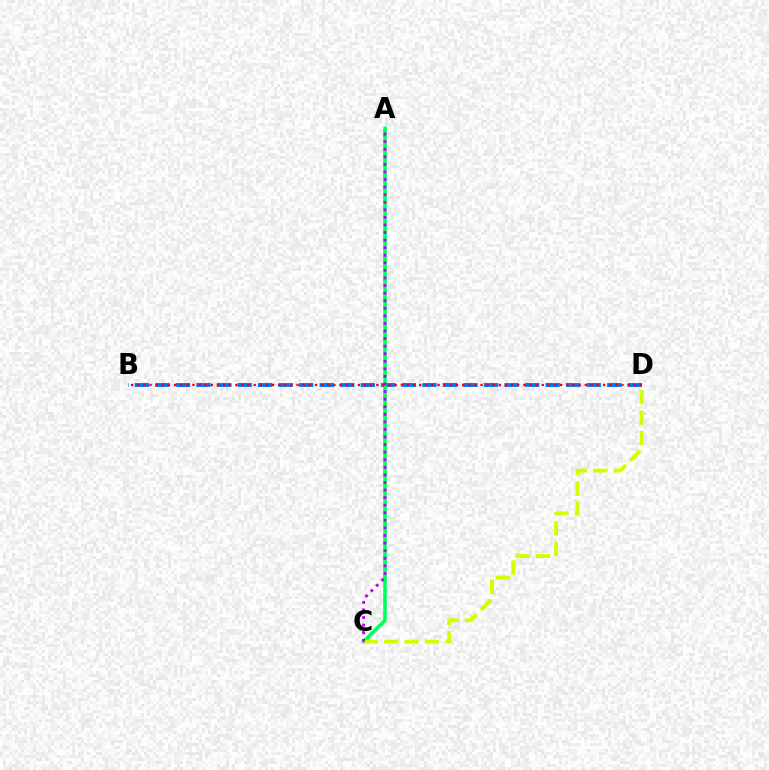{('B', 'D'): [{'color': '#0074ff', 'line_style': 'dashed', 'thickness': 2.79}, {'color': '#ff0000', 'line_style': 'dotted', 'thickness': 1.67}], ('A', 'C'): [{'color': '#00ff5c', 'line_style': 'solid', 'thickness': 2.59}, {'color': '#b900ff', 'line_style': 'dotted', 'thickness': 2.06}], ('C', 'D'): [{'color': '#d1ff00', 'line_style': 'dashed', 'thickness': 2.78}]}